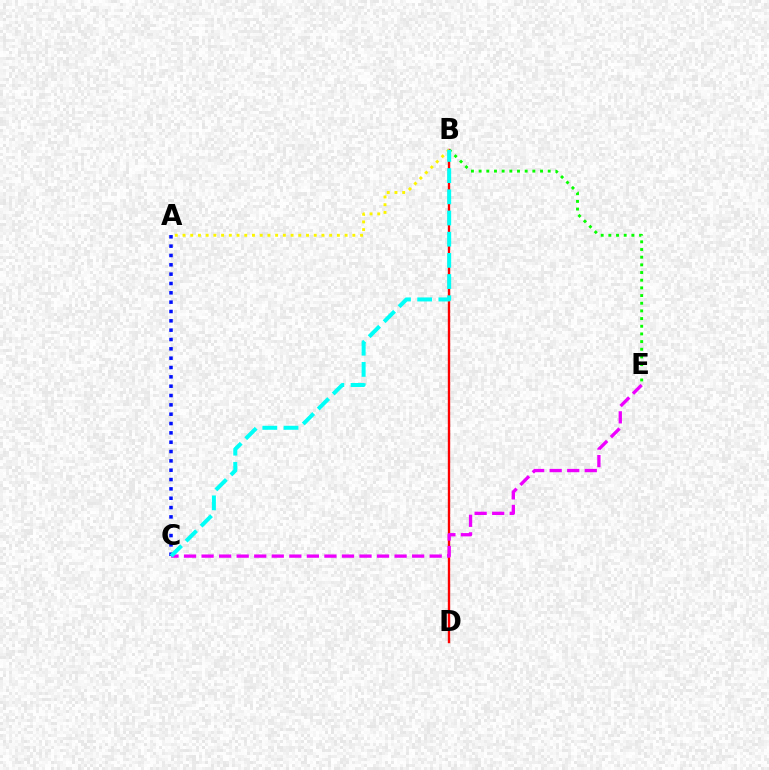{('B', 'E'): [{'color': '#08ff00', 'line_style': 'dotted', 'thickness': 2.09}], ('A', 'C'): [{'color': '#0010ff', 'line_style': 'dotted', 'thickness': 2.54}], ('B', 'D'): [{'color': '#ff0000', 'line_style': 'solid', 'thickness': 1.7}], ('A', 'B'): [{'color': '#fcf500', 'line_style': 'dotted', 'thickness': 2.1}], ('C', 'E'): [{'color': '#ee00ff', 'line_style': 'dashed', 'thickness': 2.38}], ('B', 'C'): [{'color': '#00fff6', 'line_style': 'dashed', 'thickness': 2.88}]}